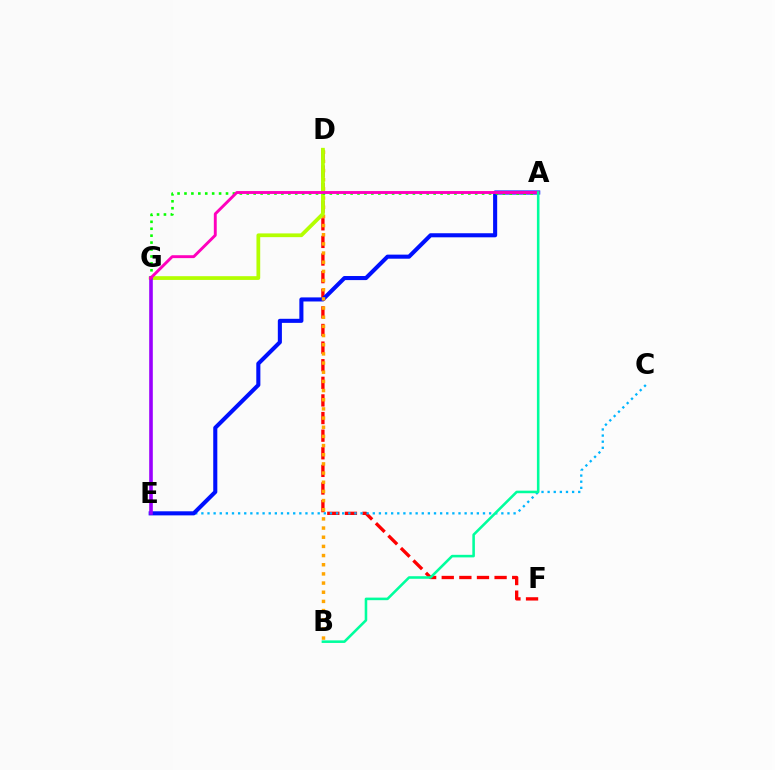{('D', 'F'): [{'color': '#ff0000', 'line_style': 'dashed', 'thickness': 2.39}], ('C', 'E'): [{'color': '#00b5ff', 'line_style': 'dotted', 'thickness': 1.66}], ('A', 'E'): [{'color': '#0010ff', 'line_style': 'solid', 'thickness': 2.93}], ('B', 'D'): [{'color': '#ffa500', 'line_style': 'dotted', 'thickness': 2.49}], ('D', 'G'): [{'color': '#b3ff00', 'line_style': 'solid', 'thickness': 2.7}], ('A', 'G'): [{'color': '#08ff00', 'line_style': 'dotted', 'thickness': 1.88}, {'color': '#ff00bd', 'line_style': 'solid', 'thickness': 2.09}], ('E', 'G'): [{'color': '#9b00ff', 'line_style': 'solid', 'thickness': 2.61}], ('A', 'B'): [{'color': '#00ff9d', 'line_style': 'solid', 'thickness': 1.85}]}